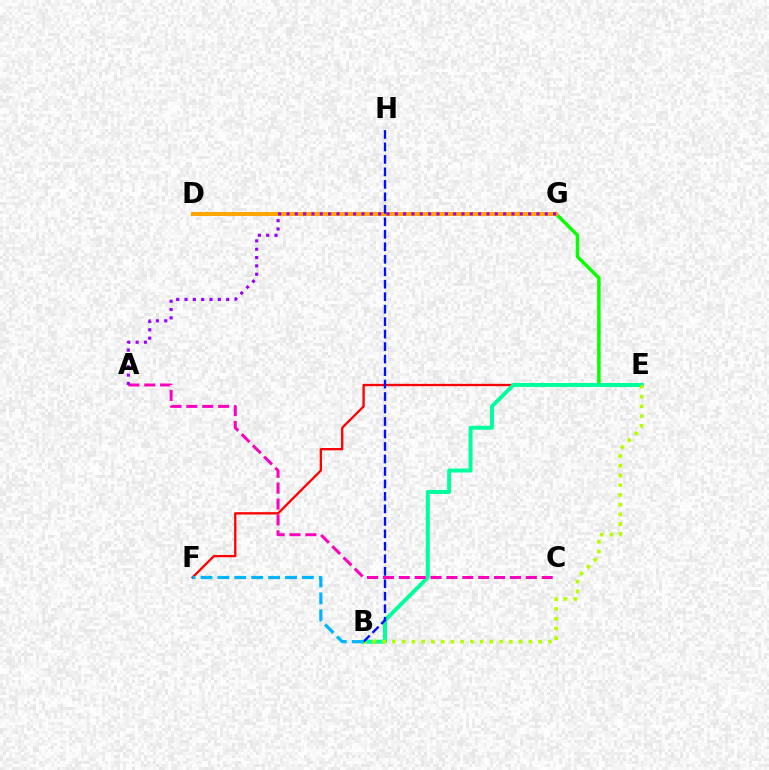{('E', 'G'): [{'color': '#08ff00', 'line_style': 'solid', 'thickness': 2.5}], ('E', 'F'): [{'color': '#ff0000', 'line_style': 'solid', 'thickness': 1.66}], ('B', 'E'): [{'color': '#00ff9d', 'line_style': 'solid', 'thickness': 2.86}, {'color': '#b3ff00', 'line_style': 'dotted', 'thickness': 2.65}], ('D', 'G'): [{'color': '#ffa500', 'line_style': 'solid', 'thickness': 2.9}], ('A', 'C'): [{'color': '#ff00bd', 'line_style': 'dashed', 'thickness': 2.16}], ('B', 'H'): [{'color': '#0010ff', 'line_style': 'dashed', 'thickness': 1.7}], ('A', 'G'): [{'color': '#9b00ff', 'line_style': 'dotted', 'thickness': 2.26}], ('B', 'F'): [{'color': '#00b5ff', 'line_style': 'dashed', 'thickness': 2.3}]}